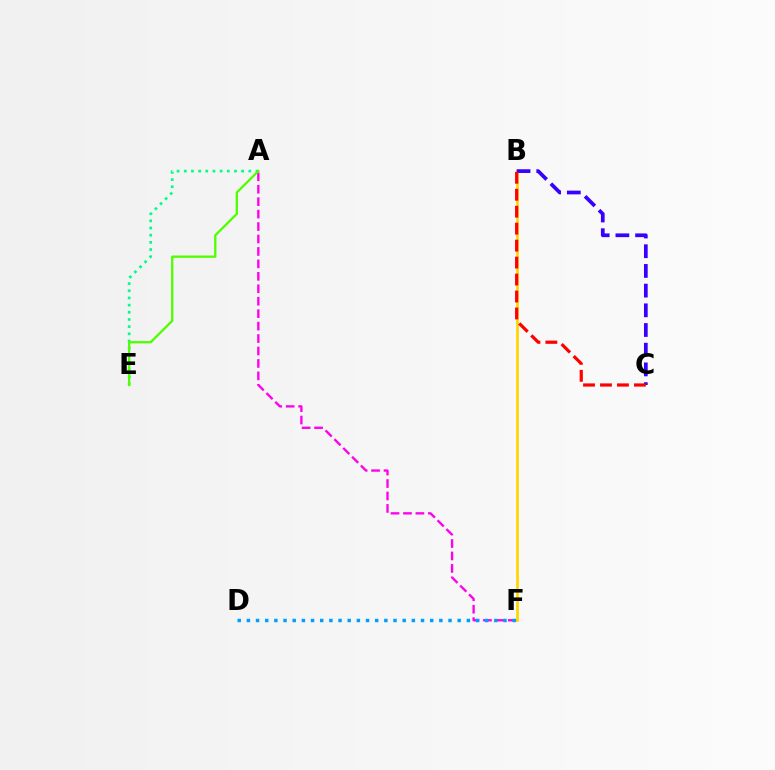{('A', 'E'): [{'color': '#00ff86', 'line_style': 'dotted', 'thickness': 1.95}, {'color': '#4fff00', 'line_style': 'solid', 'thickness': 1.66}], ('A', 'F'): [{'color': '#ff00ed', 'line_style': 'dashed', 'thickness': 1.69}], ('B', 'F'): [{'color': '#ffd500', 'line_style': 'solid', 'thickness': 1.95}], ('B', 'C'): [{'color': '#3700ff', 'line_style': 'dashed', 'thickness': 2.68}, {'color': '#ff0000', 'line_style': 'dashed', 'thickness': 2.3}], ('D', 'F'): [{'color': '#009eff', 'line_style': 'dotted', 'thickness': 2.49}]}